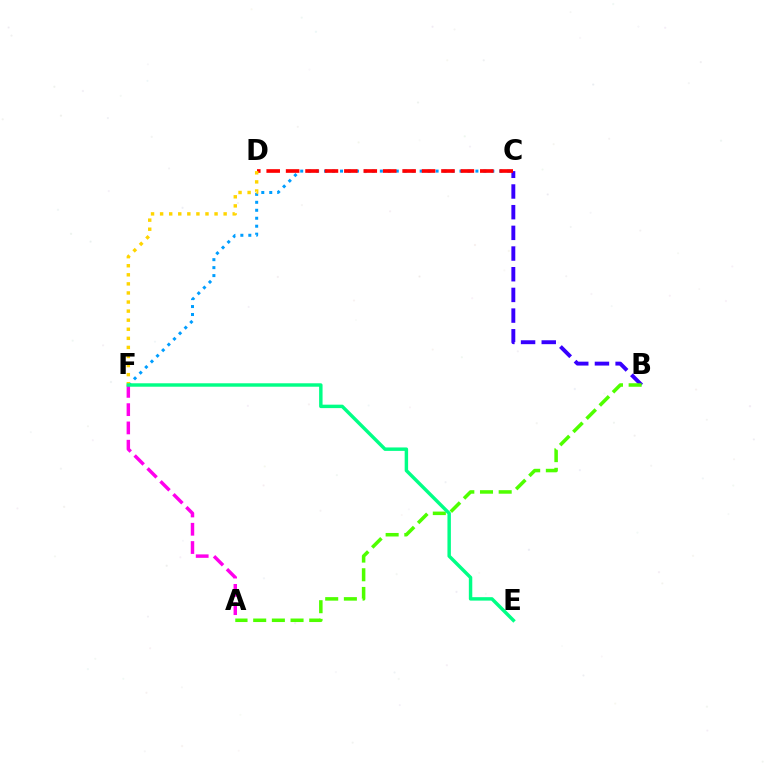{('B', 'C'): [{'color': '#3700ff', 'line_style': 'dashed', 'thickness': 2.81}], ('C', 'F'): [{'color': '#009eff', 'line_style': 'dotted', 'thickness': 2.16}], ('C', 'D'): [{'color': '#ff0000', 'line_style': 'dashed', 'thickness': 2.64}], ('D', 'F'): [{'color': '#ffd500', 'line_style': 'dotted', 'thickness': 2.47}], ('A', 'F'): [{'color': '#ff00ed', 'line_style': 'dashed', 'thickness': 2.48}], ('A', 'B'): [{'color': '#4fff00', 'line_style': 'dashed', 'thickness': 2.54}], ('E', 'F'): [{'color': '#00ff86', 'line_style': 'solid', 'thickness': 2.48}]}